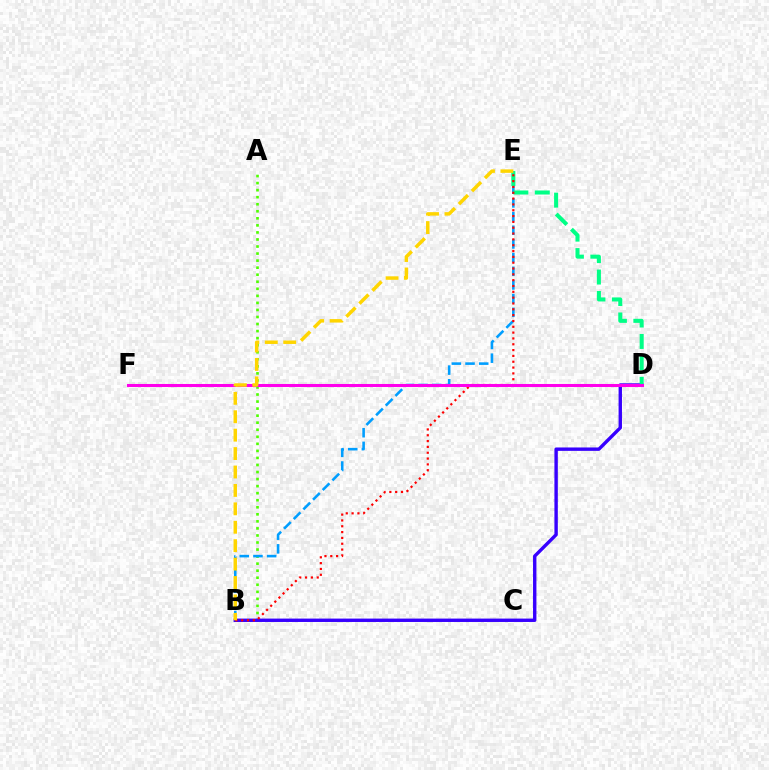{('A', 'B'): [{'color': '#4fff00', 'line_style': 'dotted', 'thickness': 1.91}], ('B', 'E'): [{'color': '#009eff', 'line_style': 'dashed', 'thickness': 1.86}, {'color': '#ff0000', 'line_style': 'dotted', 'thickness': 1.58}, {'color': '#ffd500', 'line_style': 'dashed', 'thickness': 2.5}], ('B', 'D'): [{'color': '#3700ff', 'line_style': 'solid', 'thickness': 2.44}], ('D', 'E'): [{'color': '#00ff86', 'line_style': 'dashed', 'thickness': 2.91}], ('D', 'F'): [{'color': '#ff00ed', 'line_style': 'solid', 'thickness': 2.2}]}